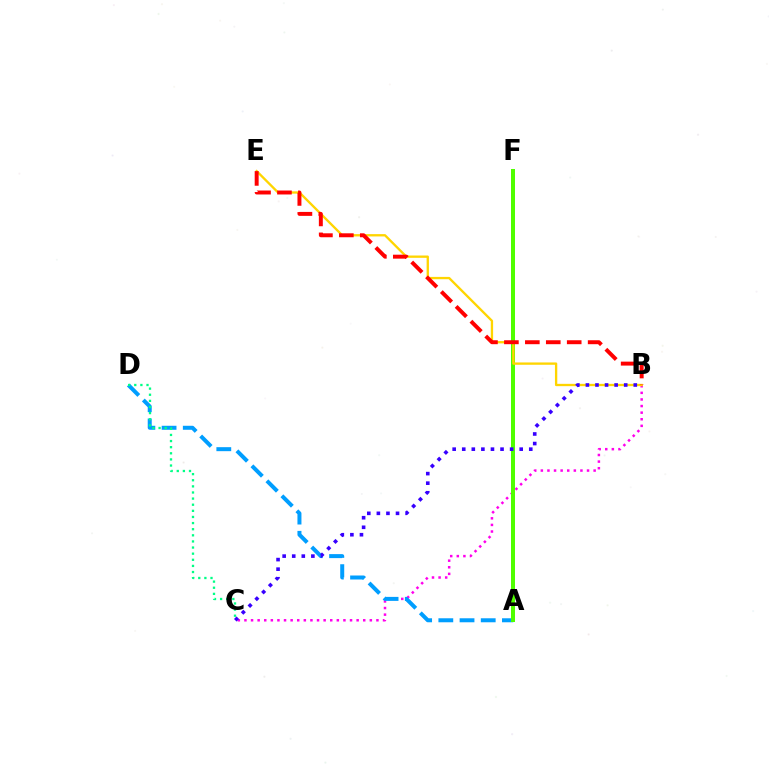{('B', 'C'): [{'color': '#ff00ed', 'line_style': 'dotted', 'thickness': 1.79}, {'color': '#3700ff', 'line_style': 'dotted', 'thickness': 2.6}], ('A', 'D'): [{'color': '#009eff', 'line_style': 'dashed', 'thickness': 2.88}], ('A', 'F'): [{'color': '#4fff00', 'line_style': 'solid', 'thickness': 2.89}], ('B', 'E'): [{'color': '#ffd500', 'line_style': 'solid', 'thickness': 1.67}, {'color': '#ff0000', 'line_style': 'dashed', 'thickness': 2.84}], ('C', 'D'): [{'color': '#00ff86', 'line_style': 'dotted', 'thickness': 1.66}]}